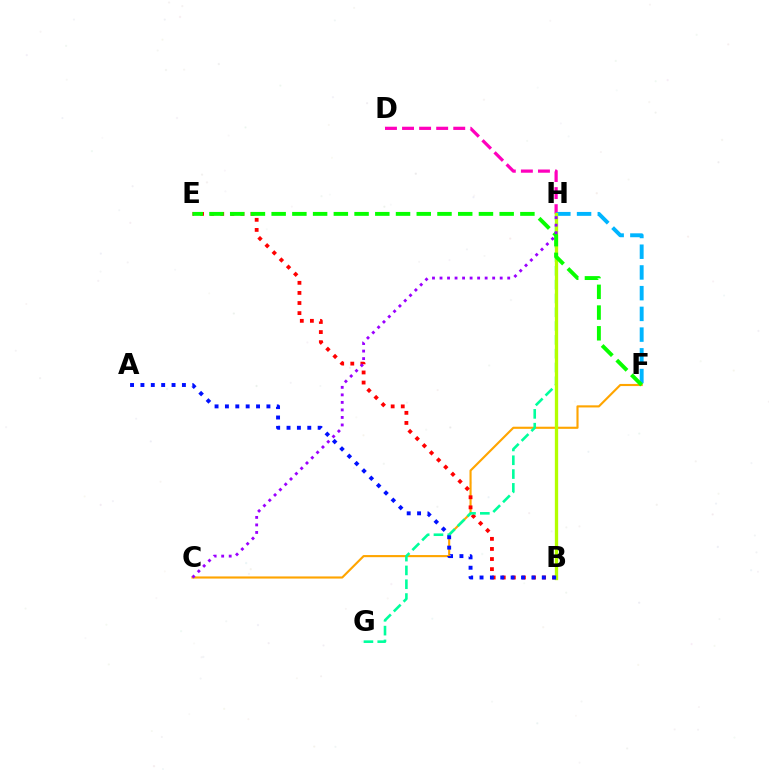{('C', 'F'): [{'color': '#ffa500', 'line_style': 'solid', 'thickness': 1.53}], ('D', 'H'): [{'color': '#ff00bd', 'line_style': 'dashed', 'thickness': 2.32}], ('F', 'H'): [{'color': '#00b5ff', 'line_style': 'dashed', 'thickness': 2.82}], ('B', 'E'): [{'color': '#ff0000', 'line_style': 'dotted', 'thickness': 2.74}], ('G', 'H'): [{'color': '#00ff9d', 'line_style': 'dashed', 'thickness': 1.88}], ('B', 'H'): [{'color': '#b3ff00', 'line_style': 'solid', 'thickness': 2.39}], ('E', 'F'): [{'color': '#08ff00', 'line_style': 'dashed', 'thickness': 2.82}], ('A', 'B'): [{'color': '#0010ff', 'line_style': 'dotted', 'thickness': 2.82}], ('C', 'H'): [{'color': '#9b00ff', 'line_style': 'dotted', 'thickness': 2.04}]}